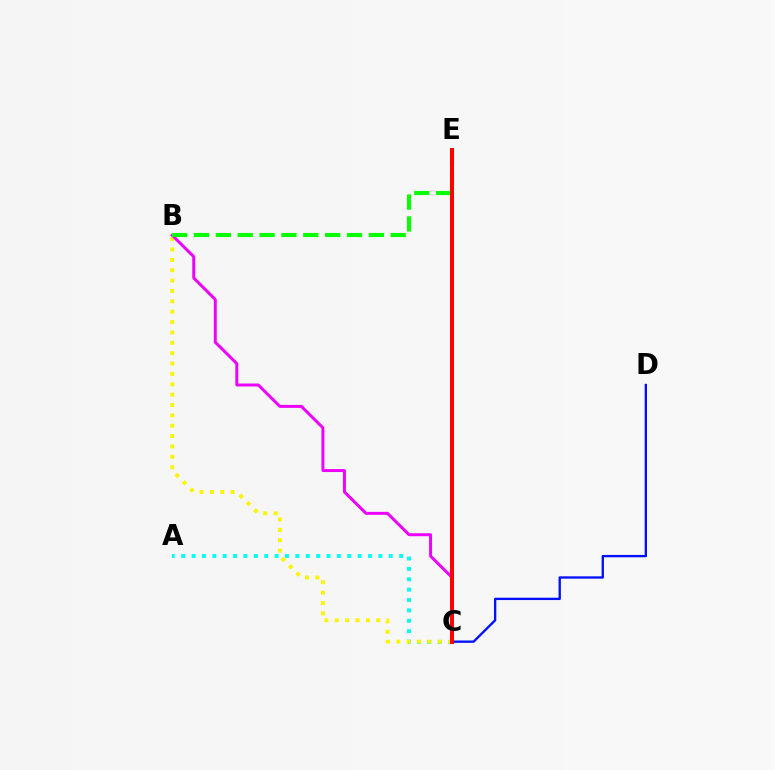{('A', 'C'): [{'color': '#00fff6', 'line_style': 'dotted', 'thickness': 2.82}], ('B', 'C'): [{'color': '#fcf500', 'line_style': 'dotted', 'thickness': 2.82}, {'color': '#ee00ff', 'line_style': 'solid', 'thickness': 2.13}], ('B', 'E'): [{'color': '#08ff00', 'line_style': 'dashed', 'thickness': 2.97}], ('C', 'D'): [{'color': '#0010ff', 'line_style': 'solid', 'thickness': 1.68}], ('C', 'E'): [{'color': '#ff0000', 'line_style': 'solid', 'thickness': 2.89}]}